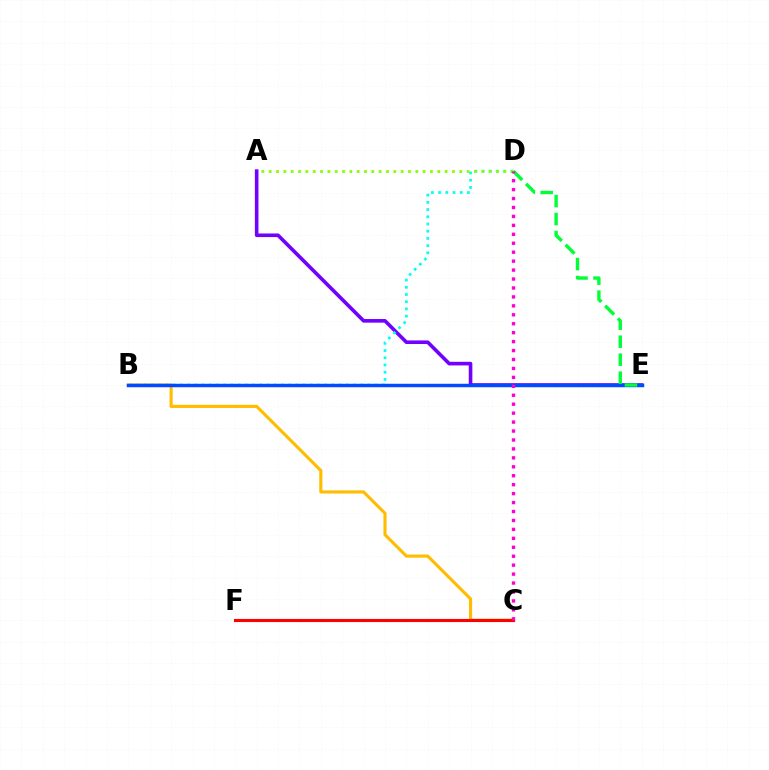{('B', 'C'): [{'color': '#ffbd00', 'line_style': 'solid', 'thickness': 2.25}], ('A', 'E'): [{'color': '#7200ff', 'line_style': 'solid', 'thickness': 2.6}], ('B', 'D'): [{'color': '#00fff6', 'line_style': 'dotted', 'thickness': 1.96}], ('B', 'E'): [{'color': '#004bff', 'line_style': 'solid', 'thickness': 2.48}], ('D', 'E'): [{'color': '#00ff39', 'line_style': 'dashed', 'thickness': 2.44}], ('C', 'F'): [{'color': '#ff0000', 'line_style': 'solid', 'thickness': 2.24}], ('A', 'D'): [{'color': '#84ff00', 'line_style': 'dotted', 'thickness': 1.99}], ('C', 'D'): [{'color': '#ff00cf', 'line_style': 'dotted', 'thickness': 2.43}]}